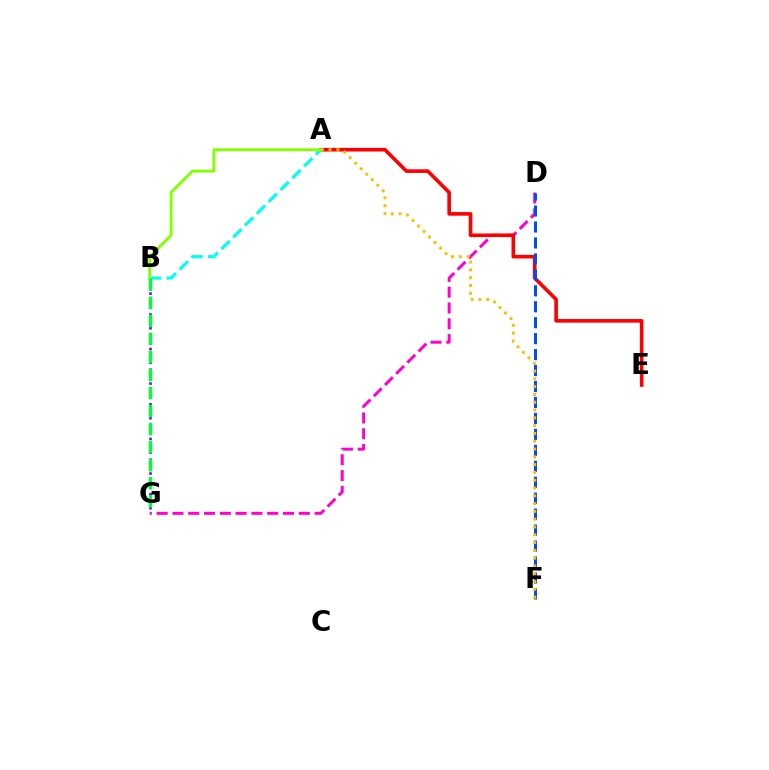{('D', 'G'): [{'color': '#ff00cf', 'line_style': 'dashed', 'thickness': 2.15}], ('A', 'E'): [{'color': '#ff0000', 'line_style': 'solid', 'thickness': 2.6}], ('B', 'G'): [{'color': '#7200ff', 'line_style': 'dotted', 'thickness': 1.88}, {'color': '#00ff39', 'line_style': 'dashed', 'thickness': 2.45}], ('D', 'F'): [{'color': '#004bff', 'line_style': 'dashed', 'thickness': 2.17}], ('A', 'B'): [{'color': '#00fff6', 'line_style': 'dashed', 'thickness': 2.27}, {'color': '#84ff00', 'line_style': 'solid', 'thickness': 2.06}], ('A', 'F'): [{'color': '#ffbd00', 'line_style': 'dotted', 'thickness': 2.12}]}